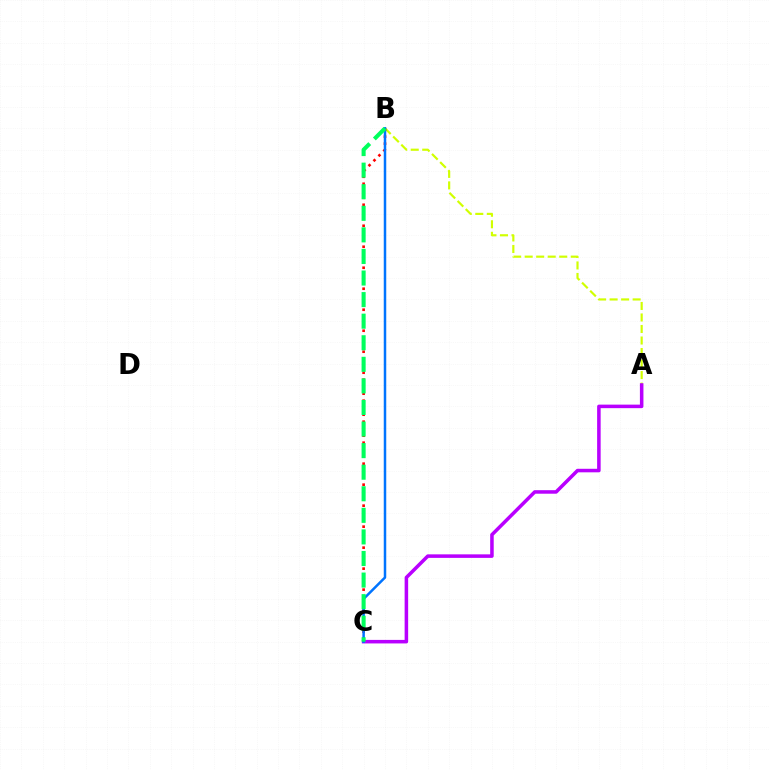{('A', 'B'): [{'color': '#d1ff00', 'line_style': 'dashed', 'thickness': 1.56}], ('A', 'C'): [{'color': '#b900ff', 'line_style': 'solid', 'thickness': 2.54}], ('B', 'C'): [{'color': '#ff0000', 'line_style': 'dotted', 'thickness': 1.9}, {'color': '#0074ff', 'line_style': 'solid', 'thickness': 1.8}, {'color': '#00ff5c', 'line_style': 'dashed', 'thickness': 2.93}]}